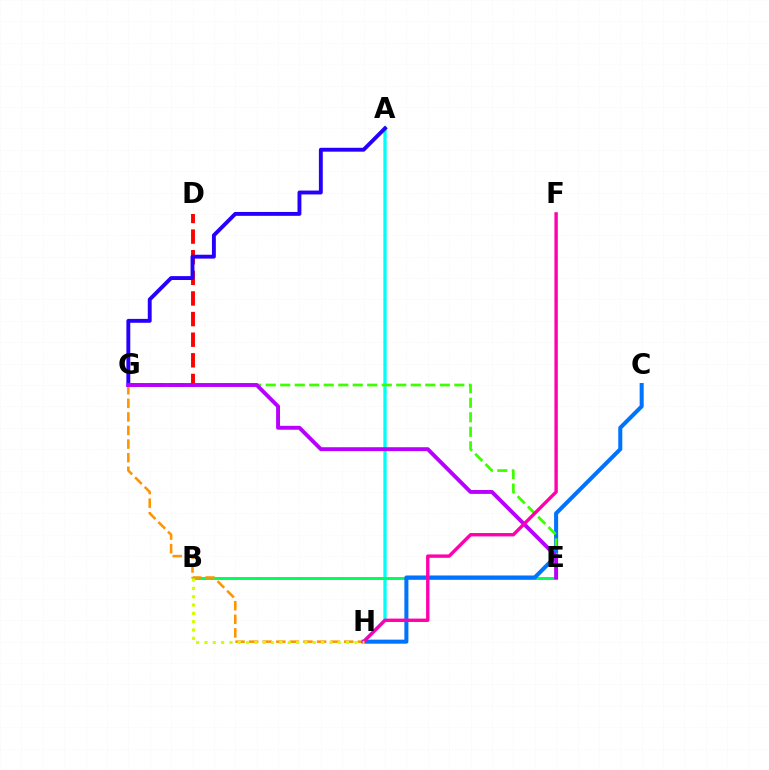{('A', 'H'): [{'color': '#00fff6', 'line_style': 'solid', 'thickness': 2.39}], ('D', 'G'): [{'color': '#ff0000', 'line_style': 'dashed', 'thickness': 2.8}], ('B', 'E'): [{'color': '#00ff5c', 'line_style': 'solid', 'thickness': 2.15}], ('G', 'H'): [{'color': '#ff9400', 'line_style': 'dashed', 'thickness': 1.85}], ('C', 'H'): [{'color': '#0074ff', 'line_style': 'solid', 'thickness': 2.91}], ('E', 'G'): [{'color': '#3dff00', 'line_style': 'dashed', 'thickness': 1.97}, {'color': '#b900ff', 'line_style': 'solid', 'thickness': 2.81}], ('A', 'G'): [{'color': '#2500ff', 'line_style': 'solid', 'thickness': 2.8}], ('F', 'H'): [{'color': '#ff00ac', 'line_style': 'solid', 'thickness': 2.43}], ('B', 'H'): [{'color': '#d1ff00', 'line_style': 'dotted', 'thickness': 2.26}]}